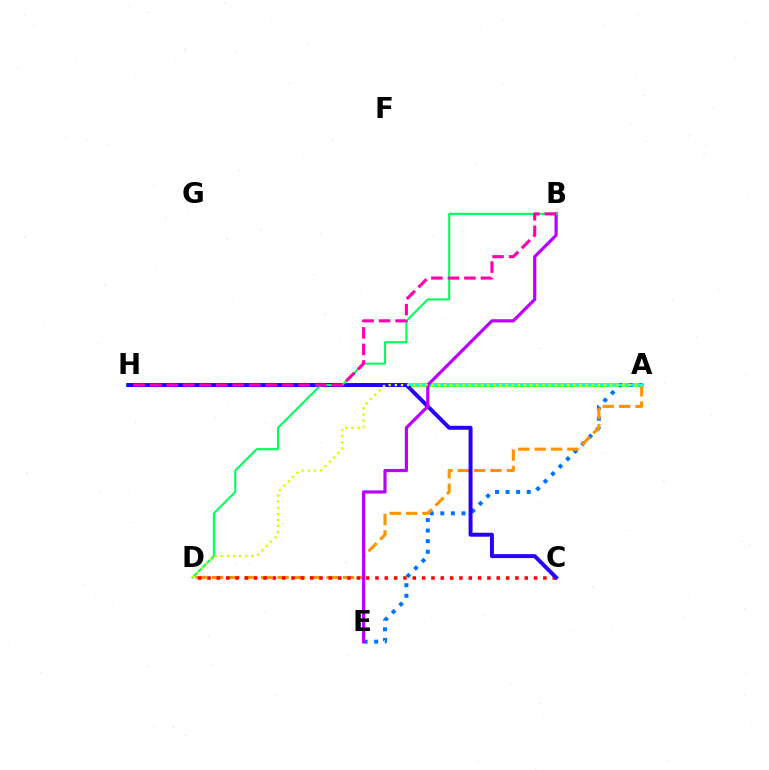{('A', 'H'): [{'color': '#3dff00', 'line_style': 'solid', 'thickness': 2.65}, {'color': '#00fff6', 'line_style': 'solid', 'thickness': 1.71}], ('A', 'E'): [{'color': '#0074ff', 'line_style': 'dotted', 'thickness': 2.88}], ('A', 'D'): [{'color': '#ff9400', 'line_style': 'dashed', 'thickness': 2.23}, {'color': '#d1ff00', 'line_style': 'dotted', 'thickness': 1.67}], ('C', 'D'): [{'color': '#ff0000', 'line_style': 'dotted', 'thickness': 2.54}], ('C', 'H'): [{'color': '#2500ff', 'line_style': 'solid', 'thickness': 2.85}], ('B', 'E'): [{'color': '#b900ff', 'line_style': 'solid', 'thickness': 2.29}], ('B', 'D'): [{'color': '#00ff5c', 'line_style': 'solid', 'thickness': 1.5}], ('B', 'H'): [{'color': '#ff00ac', 'line_style': 'dashed', 'thickness': 2.24}]}